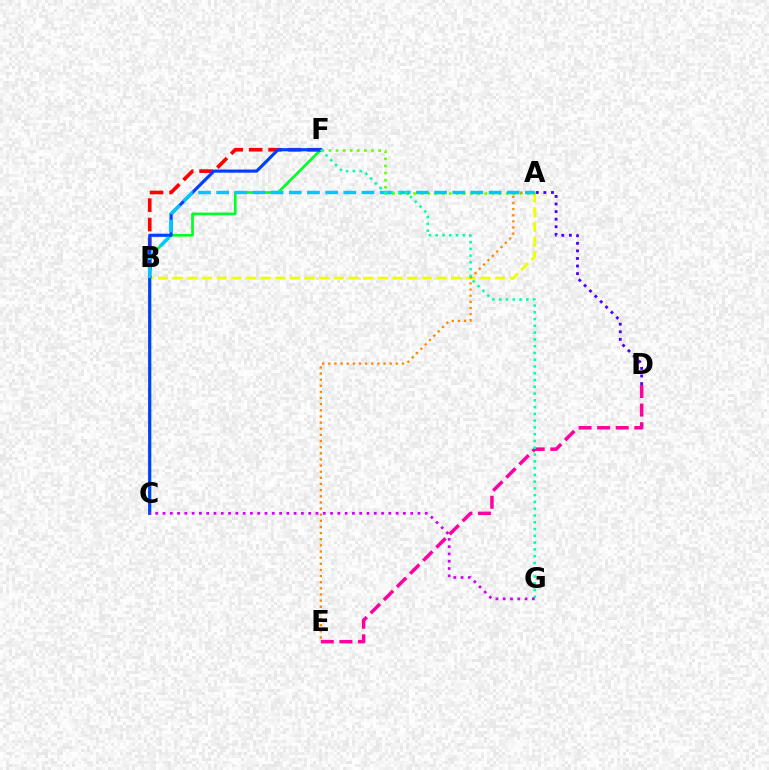{('C', 'F'): [{'color': '#00ff27', 'line_style': 'solid', 'thickness': 1.92}, {'color': '#003fff', 'line_style': 'solid', 'thickness': 2.26}], ('A', 'B'): [{'color': '#eeff00', 'line_style': 'dashed', 'thickness': 1.99}, {'color': '#00c7ff', 'line_style': 'dashed', 'thickness': 2.47}], ('A', 'F'): [{'color': '#66ff00', 'line_style': 'dotted', 'thickness': 1.93}], ('D', 'E'): [{'color': '#ff00a0', 'line_style': 'dashed', 'thickness': 2.52}], ('A', 'E'): [{'color': '#ff8800', 'line_style': 'dotted', 'thickness': 1.67}], ('B', 'F'): [{'color': '#ff0000', 'line_style': 'dashed', 'thickness': 2.64}], ('A', 'D'): [{'color': '#4f00ff', 'line_style': 'dotted', 'thickness': 2.06}], ('F', 'G'): [{'color': '#00ffaf', 'line_style': 'dotted', 'thickness': 1.84}], ('C', 'G'): [{'color': '#d600ff', 'line_style': 'dotted', 'thickness': 1.98}]}